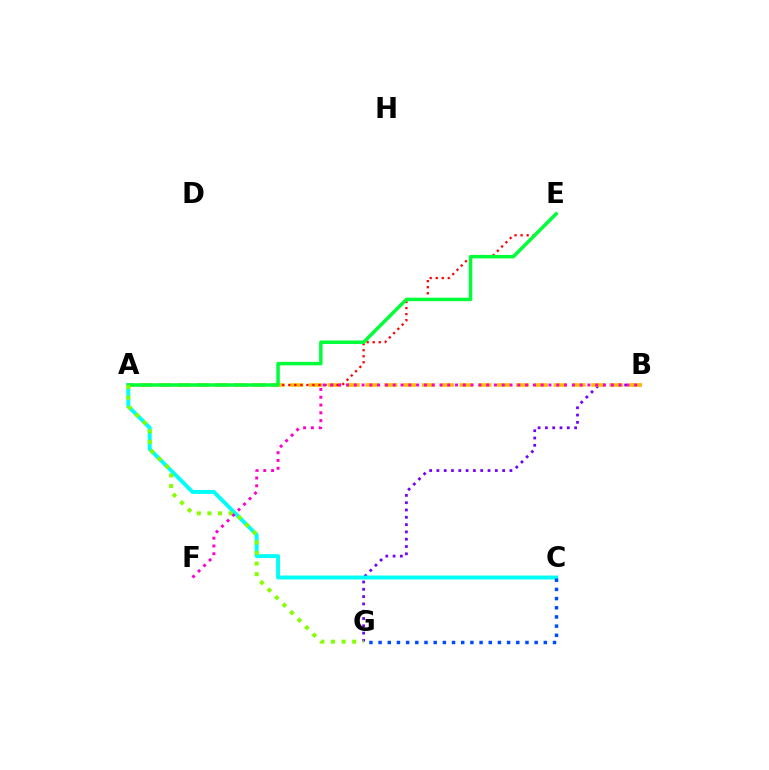{('B', 'G'): [{'color': '#7200ff', 'line_style': 'dotted', 'thickness': 1.98}], ('A', 'B'): [{'color': '#ffbd00', 'line_style': 'dashed', 'thickness': 2.56}], ('A', 'E'): [{'color': '#ff0000', 'line_style': 'dotted', 'thickness': 1.64}, {'color': '#00ff39', 'line_style': 'solid', 'thickness': 2.51}], ('A', 'C'): [{'color': '#00fff6', 'line_style': 'solid', 'thickness': 2.83}], ('A', 'G'): [{'color': '#84ff00', 'line_style': 'dotted', 'thickness': 2.88}], ('B', 'F'): [{'color': '#ff00cf', 'line_style': 'dotted', 'thickness': 2.12}], ('C', 'G'): [{'color': '#004bff', 'line_style': 'dotted', 'thickness': 2.49}]}